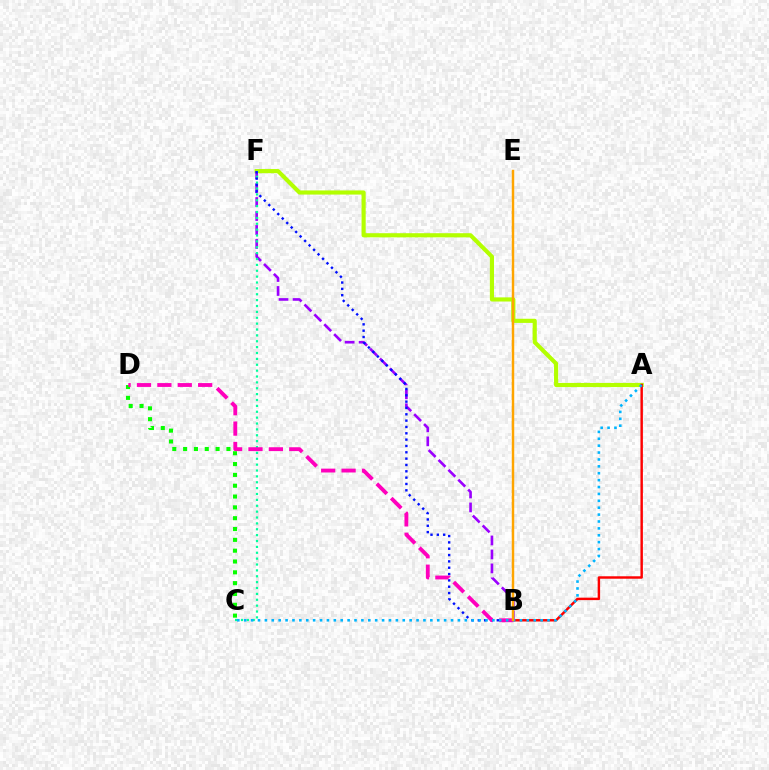{('C', 'D'): [{'color': '#08ff00', 'line_style': 'dotted', 'thickness': 2.94}], ('A', 'F'): [{'color': '#b3ff00', 'line_style': 'solid', 'thickness': 2.98}], ('B', 'F'): [{'color': '#9b00ff', 'line_style': 'dashed', 'thickness': 1.9}, {'color': '#0010ff', 'line_style': 'dotted', 'thickness': 1.72}], ('C', 'F'): [{'color': '#00ff9d', 'line_style': 'dotted', 'thickness': 1.6}], ('A', 'B'): [{'color': '#ff0000', 'line_style': 'solid', 'thickness': 1.76}], ('B', 'D'): [{'color': '#ff00bd', 'line_style': 'dashed', 'thickness': 2.77}], ('A', 'C'): [{'color': '#00b5ff', 'line_style': 'dotted', 'thickness': 1.87}], ('B', 'E'): [{'color': '#ffa500', 'line_style': 'solid', 'thickness': 1.77}]}